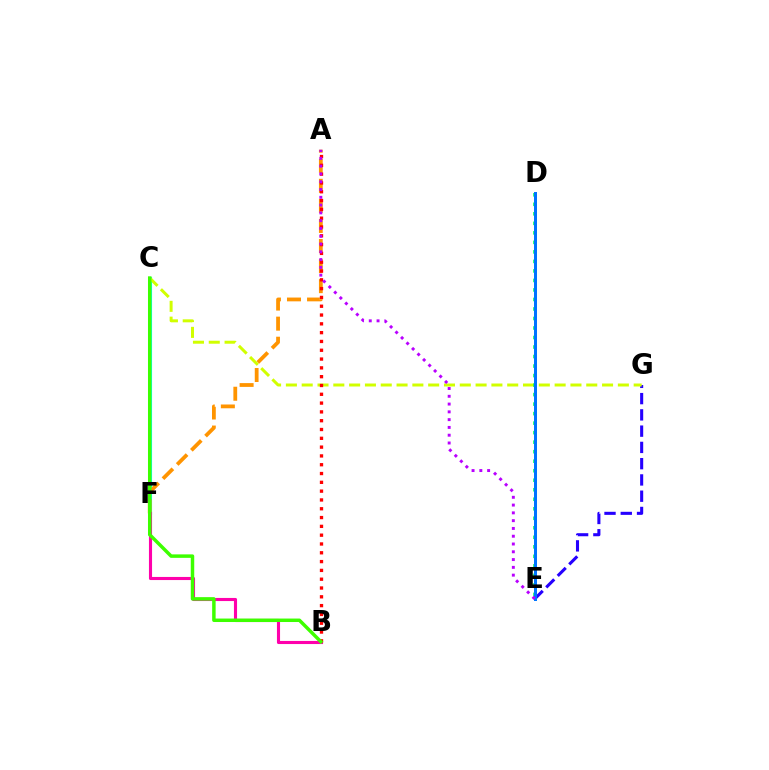{('E', 'G'): [{'color': '#2500ff', 'line_style': 'dashed', 'thickness': 2.21}], ('C', 'F'): [{'color': '#00fff6', 'line_style': 'solid', 'thickness': 2.24}], ('A', 'F'): [{'color': '#ff9400', 'line_style': 'dashed', 'thickness': 2.73}], ('B', 'F'): [{'color': '#ff00ac', 'line_style': 'solid', 'thickness': 2.23}], ('C', 'G'): [{'color': '#d1ff00', 'line_style': 'dashed', 'thickness': 2.15}], ('A', 'B'): [{'color': '#ff0000', 'line_style': 'dotted', 'thickness': 2.39}], ('D', 'E'): [{'color': '#00ff5c', 'line_style': 'dotted', 'thickness': 2.58}, {'color': '#0074ff', 'line_style': 'solid', 'thickness': 2.16}], ('B', 'C'): [{'color': '#3dff00', 'line_style': 'solid', 'thickness': 2.5}], ('A', 'E'): [{'color': '#b900ff', 'line_style': 'dotted', 'thickness': 2.12}]}